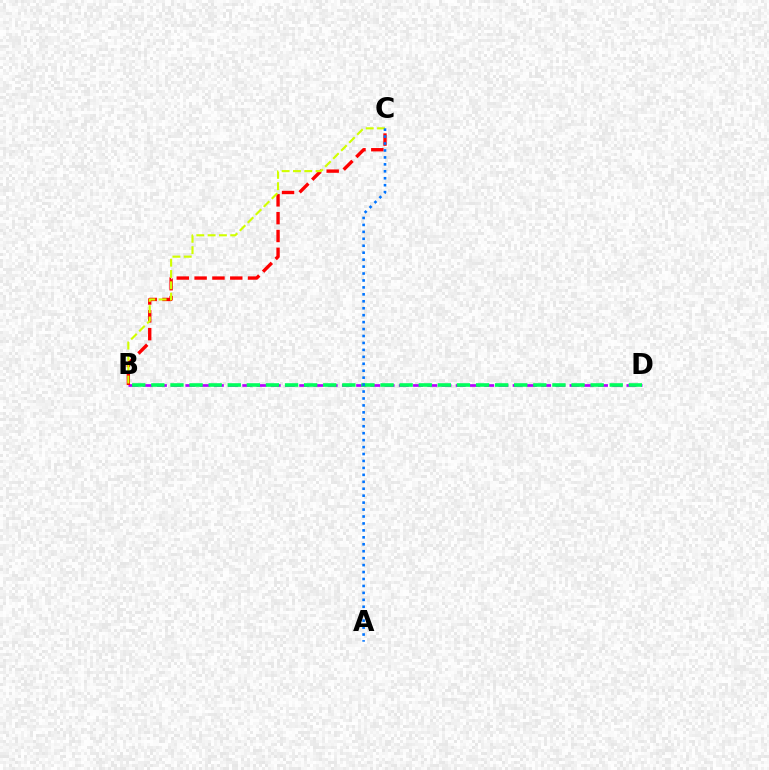{('B', 'D'): [{'color': '#b900ff', 'line_style': 'dashed', 'thickness': 1.93}, {'color': '#00ff5c', 'line_style': 'dashed', 'thickness': 2.59}], ('B', 'C'): [{'color': '#ff0000', 'line_style': 'dashed', 'thickness': 2.42}, {'color': '#d1ff00', 'line_style': 'dashed', 'thickness': 1.54}], ('A', 'C'): [{'color': '#0074ff', 'line_style': 'dotted', 'thickness': 1.89}]}